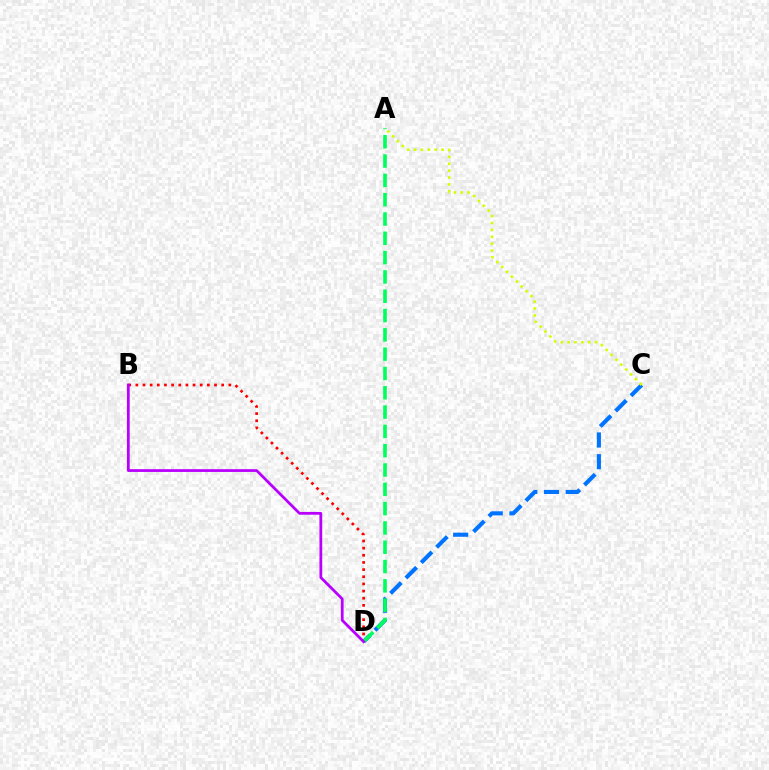{('C', 'D'): [{'color': '#0074ff', 'line_style': 'dashed', 'thickness': 2.95}], ('B', 'D'): [{'color': '#ff0000', 'line_style': 'dotted', 'thickness': 1.94}, {'color': '#b900ff', 'line_style': 'solid', 'thickness': 1.99}], ('A', 'D'): [{'color': '#00ff5c', 'line_style': 'dashed', 'thickness': 2.62}], ('A', 'C'): [{'color': '#d1ff00', 'line_style': 'dotted', 'thickness': 1.87}]}